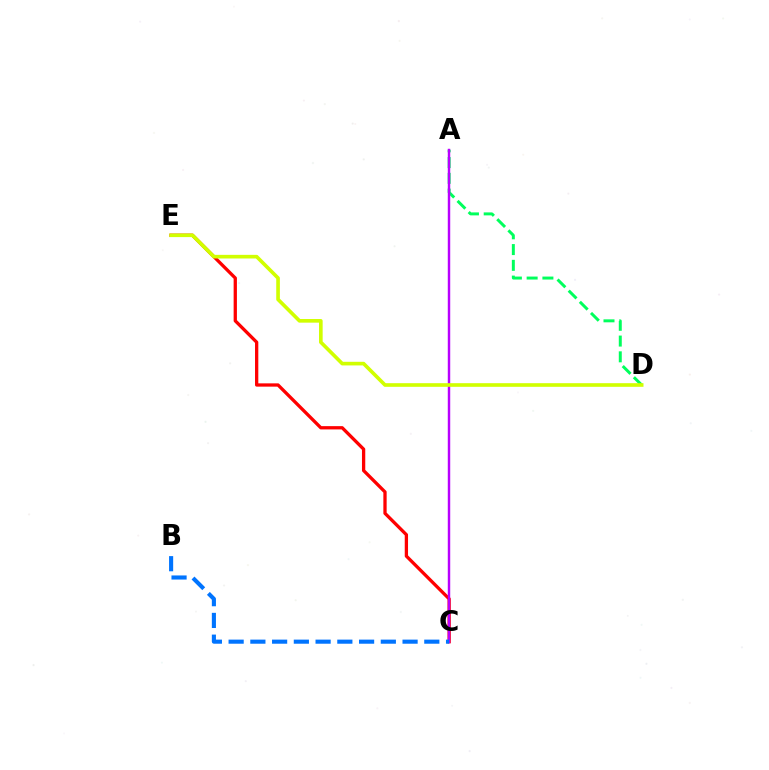{('A', 'D'): [{'color': '#00ff5c', 'line_style': 'dashed', 'thickness': 2.14}], ('C', 'E'): [{'color': '#ff0000', 'line_style': 'solid', 'thickness': 2.37}], ('A', 'C'): [{'color': '#b900ff', 'line_style': 'solid', 'thickness': 1.76}], ('D', 'E'): [{'color': '#d1ff00', 'line_style': 'solid', 'thickness': 2.62}], ('B', 'C'): [{'color': '#0074ff', 'line_style': 'dashed', 'thickness': 2.95}]}